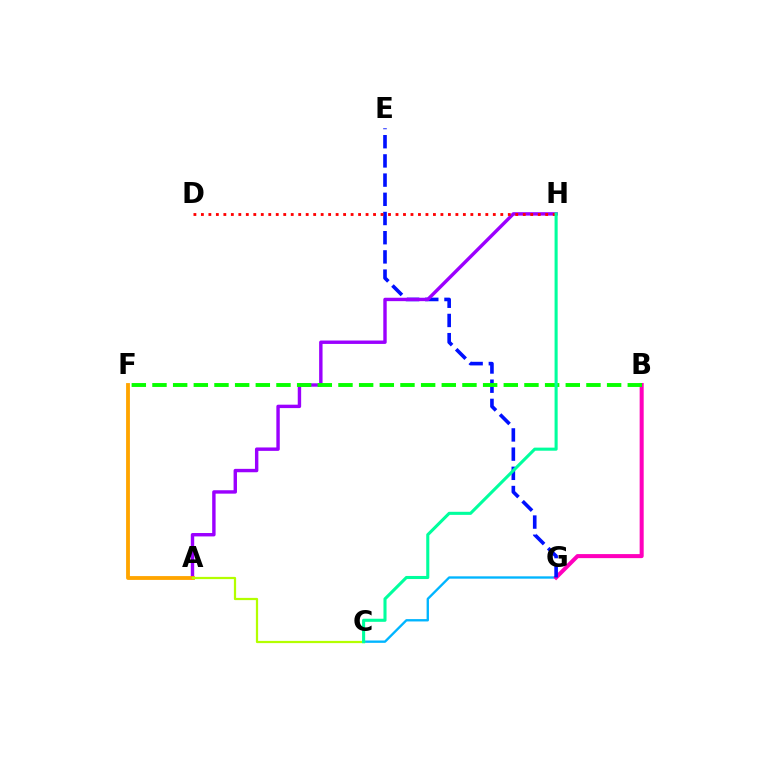{('C', 'G'): [{'color': '#00b5ff', 'line_style': 'solid', 'thickness': 1.69}], ('B', 'G'): [{'color': '#ff00bd', 'line_style': 'solid', 'thickness': 2.91}], ('E', 'G'): [{'color': '#0010ff', 'line_style': 'dashed', 'thickness': 2.61}], ('A', 'H'): [{'color': '#9b00ff', 'line_style': 'solid', 'thickness': 2.45}], ('D', 'H'): [{'color': '#ff0000', 'line_style': 'dotted', 'thickness': 2.03}], ('B', 'F'): [{'color': '#08ff00', 'line_style': 'dashed', 'thickness': 2.81}], ('A', 'F'): [{'color': '#ffa500', 'line_style': 'solid', 'thickness': 2.76}], ('A', 'C'): [{'color': '#b3ff00', 'line_style': 'solid', 'thickness': 1.61}], ('C', 'H'): [{'color': '#00ff9d', 'line_style': 'solid', 'thickness': 2.22}]}